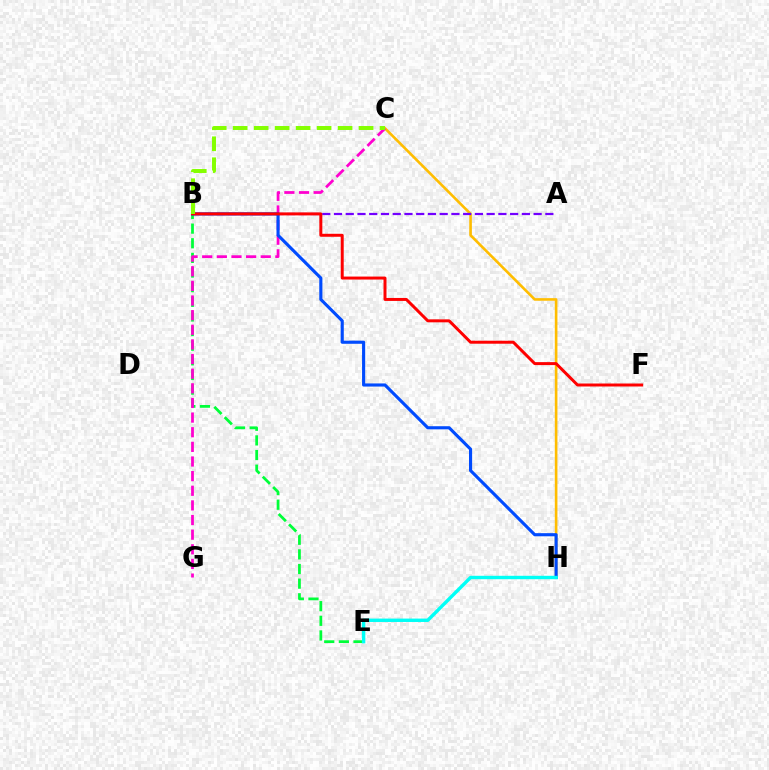{('C', 'H'): [{'color': '#ffbd00', 'line_style': 'solid', 'thickness': 1.89}], ('B', 'E'): [{'color': '#00ff39', 'line_style': 'dashed', 'thickness': 1.99}], ('C', 'G'): [{'color': '#ff00cf', 'line_style': 'dashed', 'thickness': 1.99}], ('A', 'B'): [{'color': '#7200ff', 'line_style': 'dashed', 'thickness': 1.6}], ('B', 'H'): [{'color': '#004bff', 'line_style': 'solid', 'thickness': 2.25}], ('B', 'F'): [{'color': '#ff0000', 'line_style': 'solid', 'thickness': 2.14}], ('E', 'H'): [{'color': '#00fff6', 'line_style': 'solid', 'thickness': 2.45}], ('B', 'C'): [{'color': '#84ff00', 'line_style': 'dashed', 'thickness': 2.85}]}